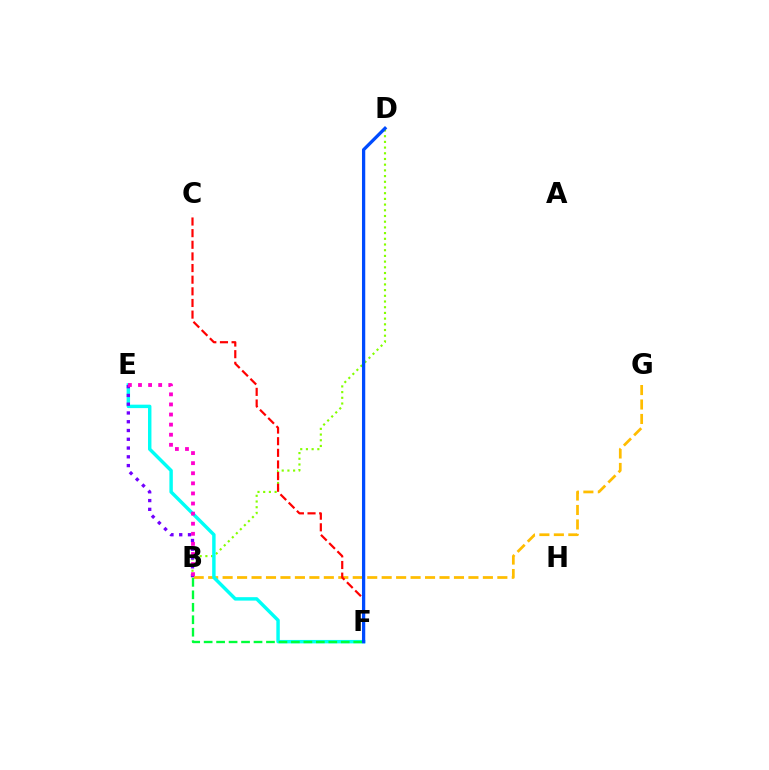{('B', 'D'): [{'color': '#84ff00', 'line_style': 'dotted', 'thickness': 1.55}], ('B', 'G'): [{'color': '#ffbd00', 'line_style': 'dashed', 'thickness': 1.96}], ('C', 'F'): [{'color': '#ff0000', 'line_style': 'dashed', 'thickness': 1.58}], ('E', 'F'): [{'color': '#00fff6', 'line_style': 'solid', 'thickness': 2.48}], ('B', 'E'): [{'color': '#7200ff', 'line_style': 'dotted', 'thickness': 2.38}, {'color': '#ff00cf', 'line_style': 'dotted', 'thickness': 2.74}], ('B', 'F'): [{'color': '#00ff39', 'line_style': 'dashed', 'thickness': 1.69}], ('D', 'F'): [{'color': '#004bff', 'line_style': 'solid', 'thickness': 2.35}]}